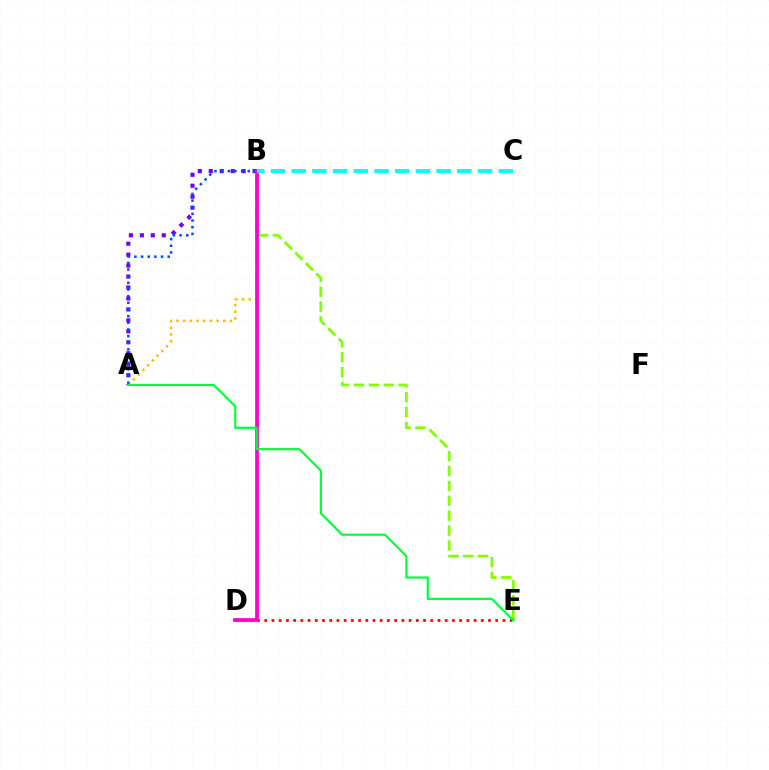{('A', 'B'): [{'color': '#7200ff', 'line_style': 'dotted', 'thickness': 2.98}, {'color': '#ffbd00', 'line_style': 'dotted', 'thickness': 1.82}, {'color': '#004bff', 'line_style': 'dotted', 'thickness': 1.81}], ('D', 'E'): [{'color': '#ff0000', 'line_style': 'dotted', 'thickness': 1.96}], ('B', 'E'): [{'color': '#84ff00', 'line_style': 'dashed', 'thickness': 2.02}], ('B', 'D'): [{'color': '#ff00cf', 'line_style': 'solid', 'thickness': 2.68}], ('B', 'C'): [{'color': '#00fff6', 'line_style': 'dashed', 'thickness': 2.81}], ('A', 'E'): [{'color': '#00ff39', 'line_style': 'solid', 'thickness': 1.56}]}